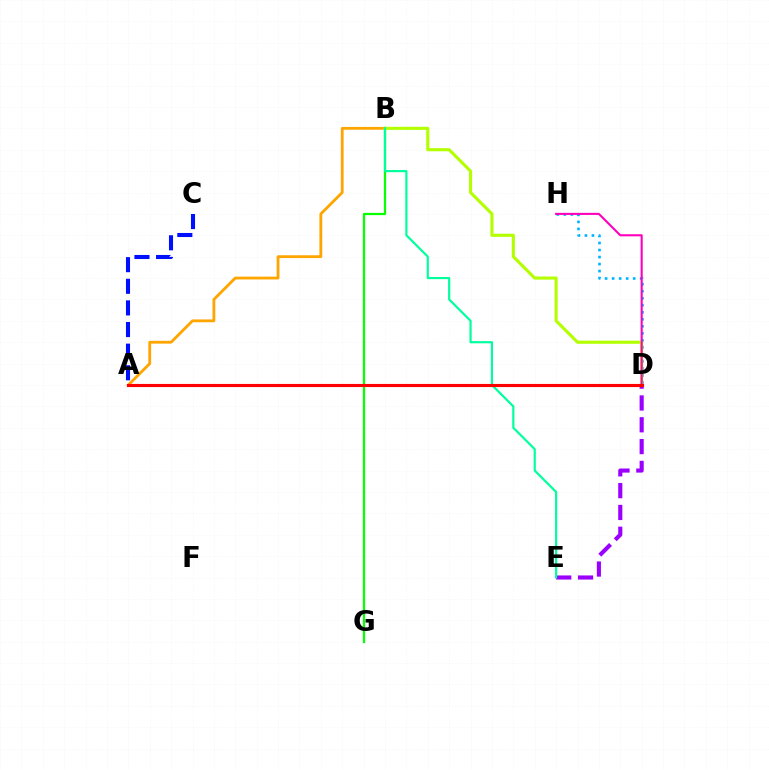{('A', 'B'): [{'color': '#ffa500', 'line_style': 'solid', 'thickness': 2.02}], ('D', 'H'): [{'color': '#00b5ff', 'line_style': 'dotted', 'thickness': 1.91}, {'color': '#ff00bd', 'line_style': 'solid', 'thickness': 1.51}], ('B', 'G'): [{'color': '#08ff00', 'line_style': 'solid', 'thickness': 1.61}], ('A', 'C'): [{'color': '#0010ff', 'line_style': 'dashed', 'thickness': 2.94}], ('B', 'D'): [{'color': '#b3ff00', 'line_style': 'solid', 'thickness': 2.23}], ('D', 'E'): [{'color': '#9b00ff', 'line_style': 'dashed', 'thickness': 2.96}], ('B', 'E'): [{'color': '#00ff9d', 'line_style': 'solid', 'thickness': 1.57}], ('A', 'D'): [{'color': '#ff0000', 'line_style': 'solid', 'thickness': 2.25}]}